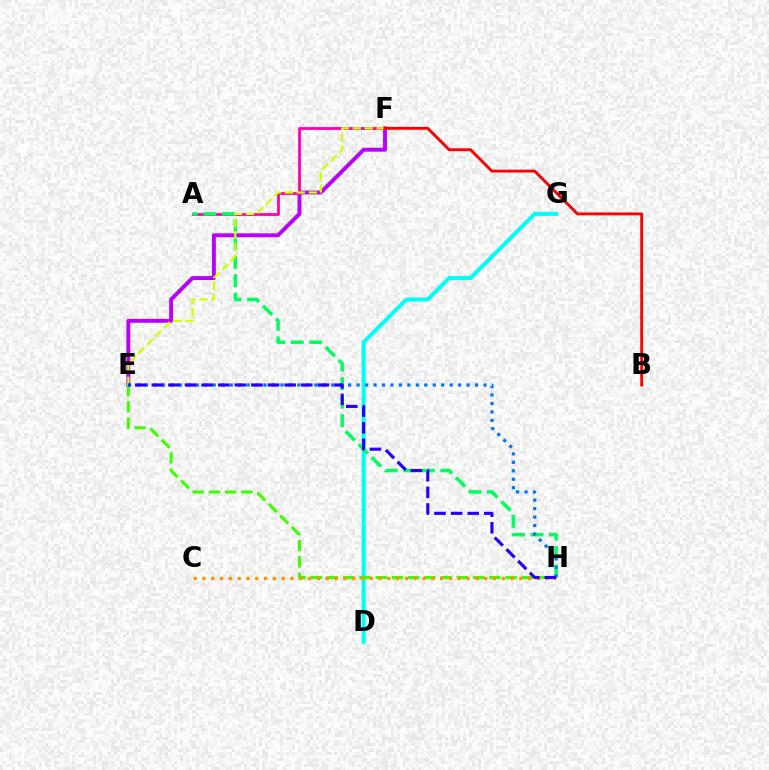{('D', 'G'): [{'color': '#00fff6', 'line_style': 'solid', 'thickness': 2.88}], ('E', 'F'): [{'color': '#b900ff', 'line_style': 'solid', 'thickness': 2.81}, {'color': '#d1ff00', 'line_style': 'dashed', 'thickness': 1.62}], ('A', 'F'): [{'color': '#ff00ac', 'line_style': 'solid', 'thickness': 2.0}], ('E', 'H'): [{'color': '#3dff00', 'line_style': 'dashed', 'thickness': 2.21}, {'color': '#0074ff', 'line_style': 'dotted', 'thickness': 2.3}, {'color': '#2500ff', 'line_style': 'dashed', 'thickness': 2.26}], ('A', 'H'): [{'color': '#00ff5c', 'line_style': 'dashed', 'thickness': 2.51}], ('B', 'F'): [{'color': '#ff0000', 'line_style': 'solid', 'thickness': 2.05}], ('C', 'H'): [{'color': '#ff9400', 'line_style': 'dotted', 'thickness': 2.39}]}